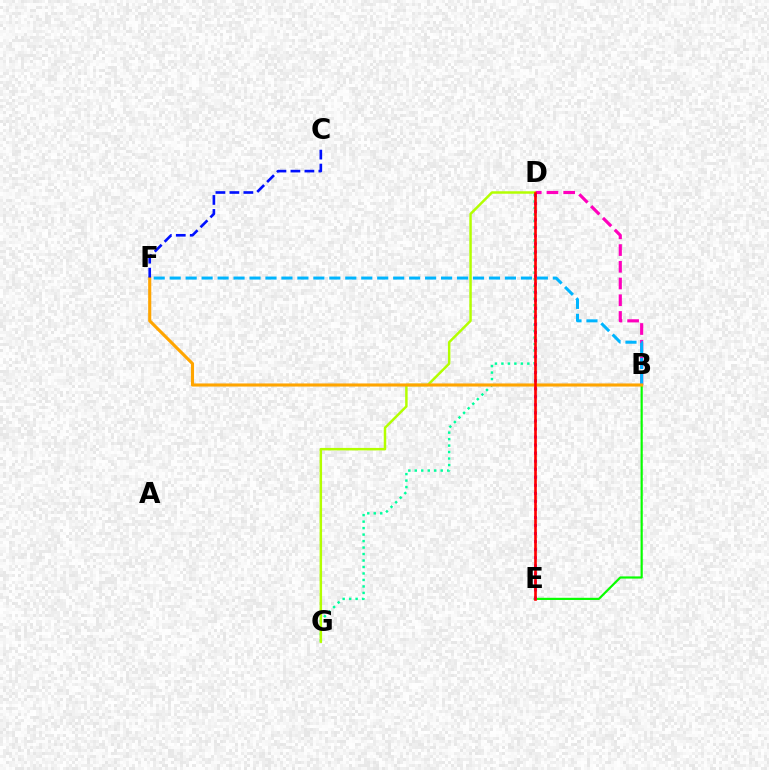{('B', 'D'): [{'color': '#ff00bd', 'line_style': 'dashed', 'thickness': 2.27}], ('D', 'G'): [{'color': '#00ff9d', 'line_style': 'dotted', 'thickness': 1.76}, {'color': '#b3ff00', 'line_style': 'solid', 'thickness': 1.78}], ('B', 'E'): [{'color': '#08ff00', 'line_style': 'solid', 'thickness': 1.58}], ('B', 'F'): [{'color': '#00b5ff', 'line_style': 'dashed', 'thickness': 2.17}, {'color': '#ffa500', 'line_style': 'solid', 'thickness': 2.23}], ('D', 'E'): [{'color': '#9b00ff', 'line_style': 'dotted', 'thickness': 2.19}, {'color': '#ff0000', 'line_style': 'solid', 'thickness': 1.9}], ('C', 'F'): [{'color': '#0010ff', 'line_style': 'dashed', 'thickness': 1.9}]}